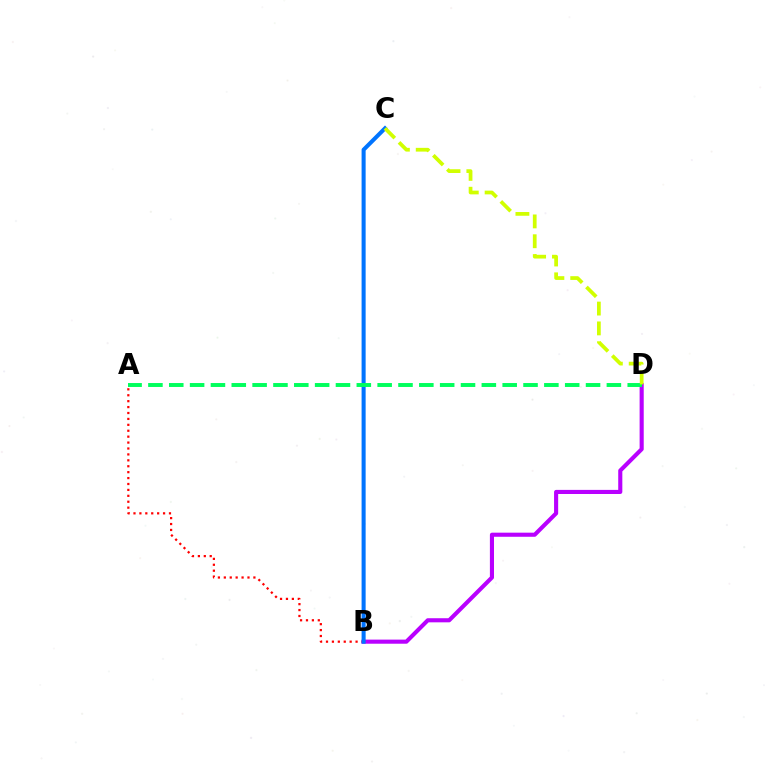{('A', 'B'): [{'color': '#ff0000', 'line_style': 'dotted', 'thickness': 1.61}], ('B', 'D'): [{'color': '#b900ff', 'line_style': 'solid', 'thickness': 2.95}], ('B', 'C'): [{'color': '#0074ff', 'line_style': 'solid', 'thickness': 2.92}], ('A', 'D'): [{'color': '#00ff5c', 'line_style': 'dashed', 'thickness': 2.83}], ('C', 'D'): [{'color': '#d1ff00', 'line_style': 'dashed', 'thickness': 2.69}]}